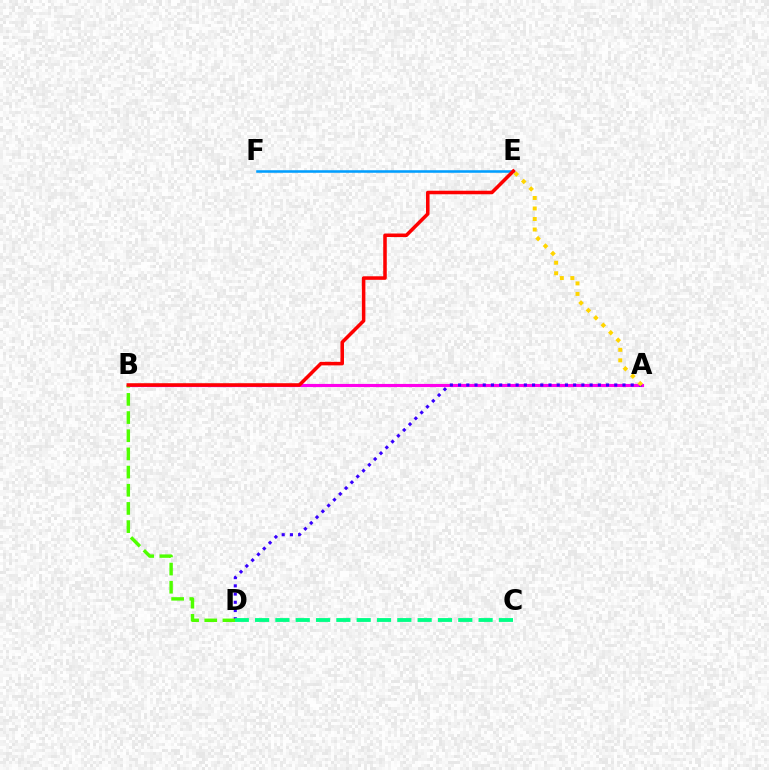{('A', 'B'): [{'color': '#ff00ed', 'line_style': 'solid', 'thickness': 2.26}], ('A', 'D'): [{'color': '#3700ff', 'line_style': 'dotted', 'thickness': 2.23}], ('B', 'D'): [{'color': '#4fff00', 'line_style': 'dashed', 'thickness': 2.47}], ('A', 'E'): [{'color': '#ffd500', 'line_style': 'dotted', 'thickness': 2.86}], ('C', 'D'): [{'color': '#00ff86', 'line_style': 'dashed', 'thickness': 2.76}], ('E', 'F'): [{'color': '#009eff', 'line_style': 'solid', 'thickness': 1.84}], ('B', 'E'): [{'color': '#ff0000', 'line_style': 'solid', 'thickness': 2.55}]}